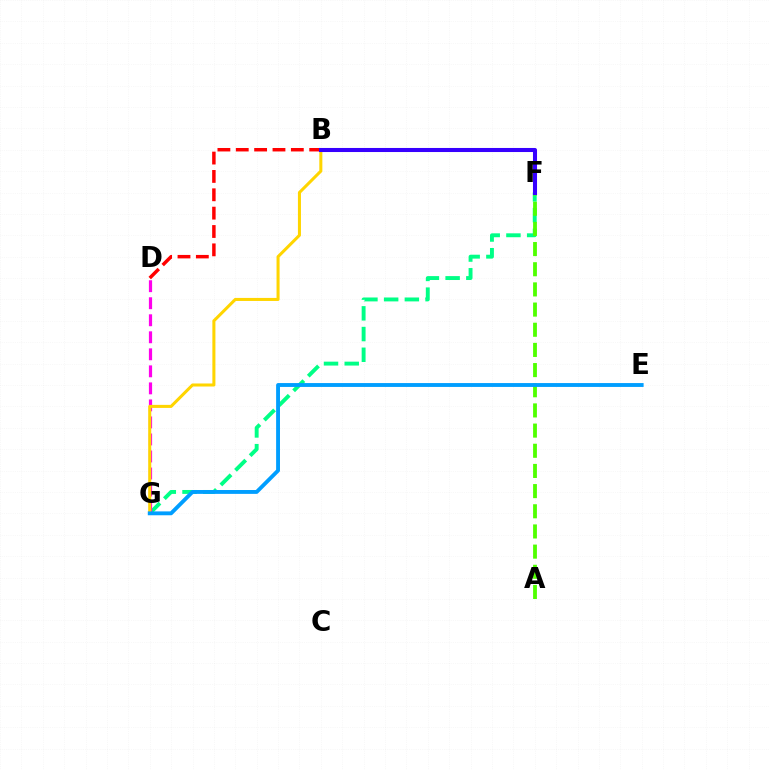{('F', 'G'): [{'color': '#00ff86', 'line_style': 'dashed', 'thickness': 2.81}], ('D', 'G'): [{'color': '#ff00ed', 'line_style': 'dashed', 'thickness': 2.31}], ('A', 'F'): [{'color': '#4fff00', 'line_style': 'dashed', 'thickness': 2.74}], ('B', 'D'): [{'color': '#ff0000', 'line_style': 'dashed', 'thickness': 2.49}], ('B', 'G'): [{'color': '#ffd500', 'line_style': 'solid', 'thickness': 2.19}], ('E', 'G'): [{'color': '#009eff', 'line_style': 'solid', 'thickness': 2.78}], ('B', 'F'): [{'color': '#3700ff', 'line_style': 'solid', 'thickness': 2.92}]}